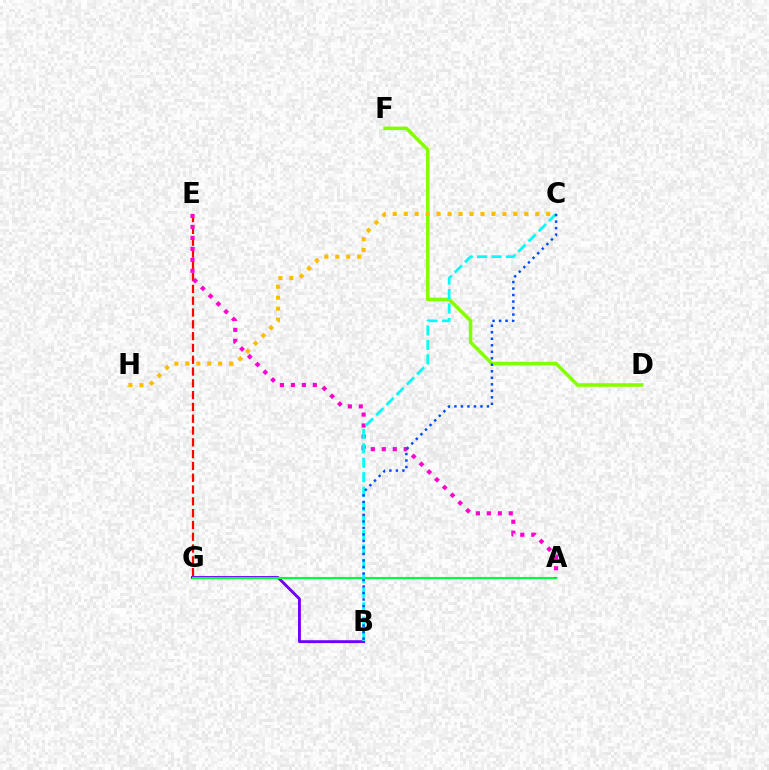{('E', 'G'): [{'color': '#ff0000', 'line_style': 'dashed', 'thickness': 1.6}], ('B', 'G'): [{'color': '#7200ff', 'line_style': 'solid', 'thickness': 2.08}], ('D', 'F'): [{'color': '#84ff00', 'line_style': 'solid', 'thickness': 2.55}], ('A', 'G'): [{'color': '#00ff39', 'line_style': 'solid', 'thickness': 1.51}], ('A', 'E'): [{'color': '#ff00cf', 'line_style': 'dotted', 'thickness': 2.98}], ('B', 'C'): [{'color': '#00fff6', 'line_style': 'dashed', 'thickness': 1.96}, {'color': '#004bff', 'line_style': 'dotted', 'thickness': 1.77}], ('C', 'H'): [{'color': '#ffbd00', 'line_style': 'dotted', 'thickness': 2.98}]}